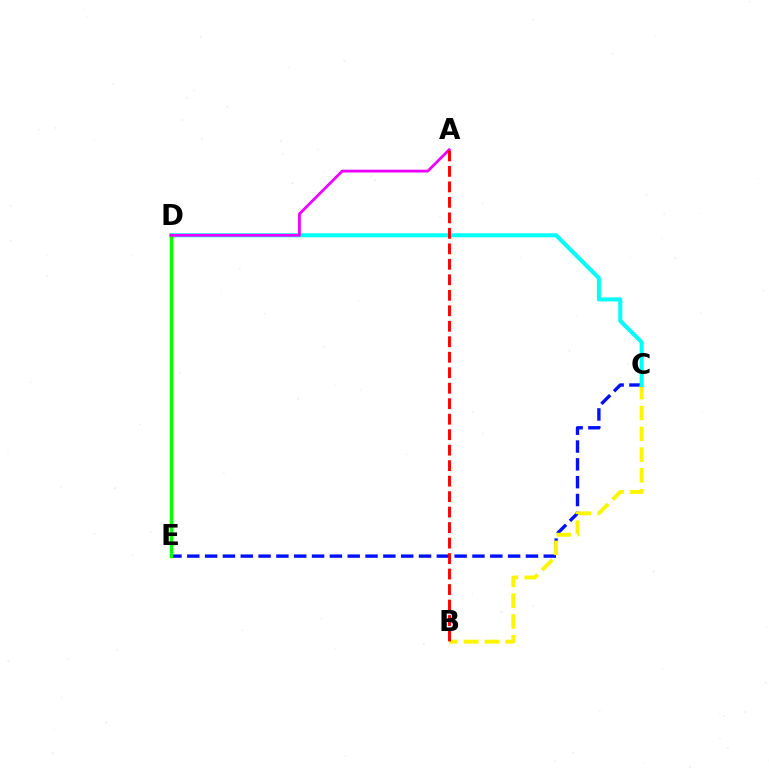{('C', 'E'): [{'color': '#0010ff', 'line_style': 'dashed', 'thickness': 2.42}], ('B', 'C'): [{'color': '#fcf500', 'line_style': 'dashed', 'thickness': 2.82}], ('C', 'D'): [{'color': '#00fff6', 'line_style': 'solid', 'thickness': 2.89}], ('D', 'E'): [{'color': '#08ff00', 'line_style': 'solid', 'thickness': 2.5}], ('A', 'D'): [{'color': '#ee00ff', 'line_style': 'solid', 'thickness': 2.0}], ('A', 'B'): [{'color': '#ff0000', 'line_style': 'dashed', 'thickness': 2.1}]}